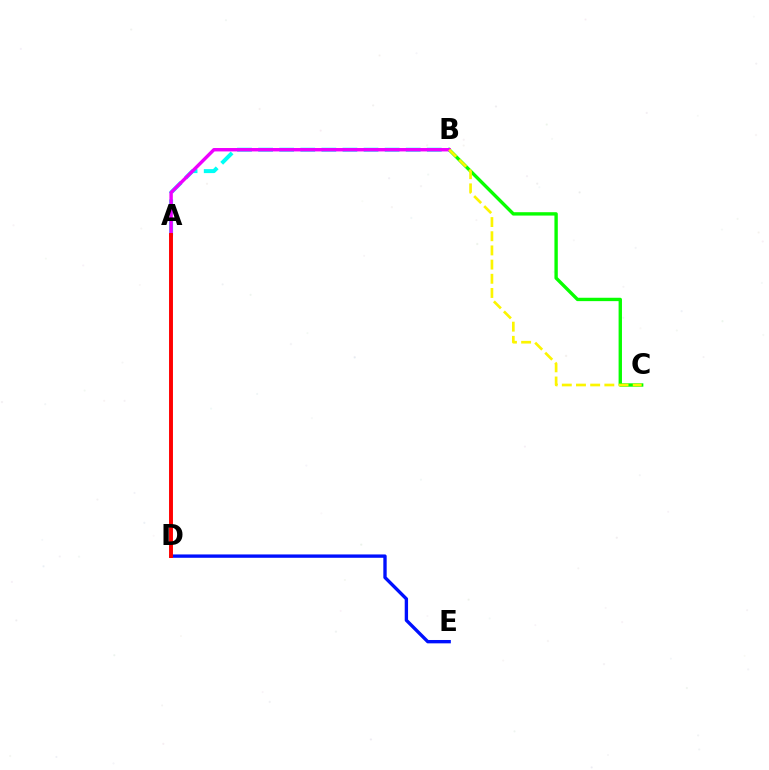{('B', 'C'): [{'color': '#08ff00', 'line_style': 'solid', 'thickness': 2.43}, {'color': '#fcf500', 'line_style': 'dashed', 'thickness': 1.93}], ('D', 'E'): [{'color': '#0010ff', 'line_style': 'solid', 'thickness': 2.41}], ('A', 'B'): [{'color': '#00fff6', 'line_style': 'dashed', 'thickness': 2.86}, {'color': '#ee00ff', 'line_style': 'solid', 'thickness': 2.46}], ('A', 'D'): [{'color': '#ff0000', 'line_style': 'solid', 'thickness': 2.82}]}